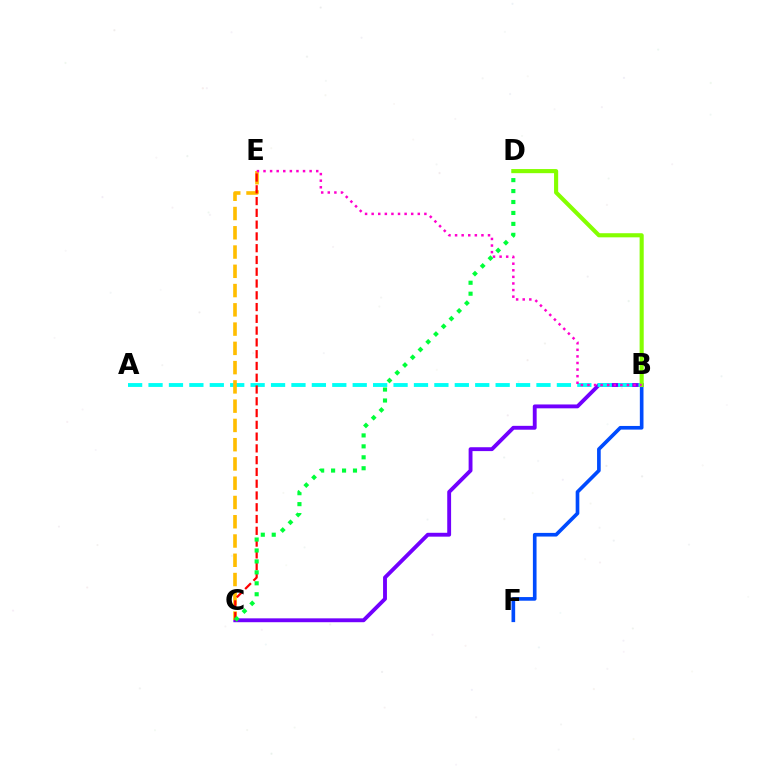{('B', 'F'): [{'color': '#004bff', 'line_style': 'solid', 'thickness': 2.63}], ('B', 'C'): [{'color': '#7200ff', 'line_style': 'solid', 'thickness': 2.78}], ('A', 'B'): [{'color': '#00fff6', 'line_style': 'dashed', 'thickness': 2.77}], ('C', 'E'): [{'color': '#ffbd00', 'line_style': 'dashed', 'thickness': 2.62}, {'color': '#ff0000', 'line_style': 'dashed', 'thickness': 1.6}], ('B', 'D'): [{'color': '#84ff00', 'line_style': 'solid', 'thickness': 2.96}], ('B', 'E'): [{'color': '#ff00cf', 'line_style': 'dotted', 'thickness': 1.79}], ('C', 'D'): [{'color': '#00ff39', 'line_style': 'dotted', 'thickness': 2.97}]}